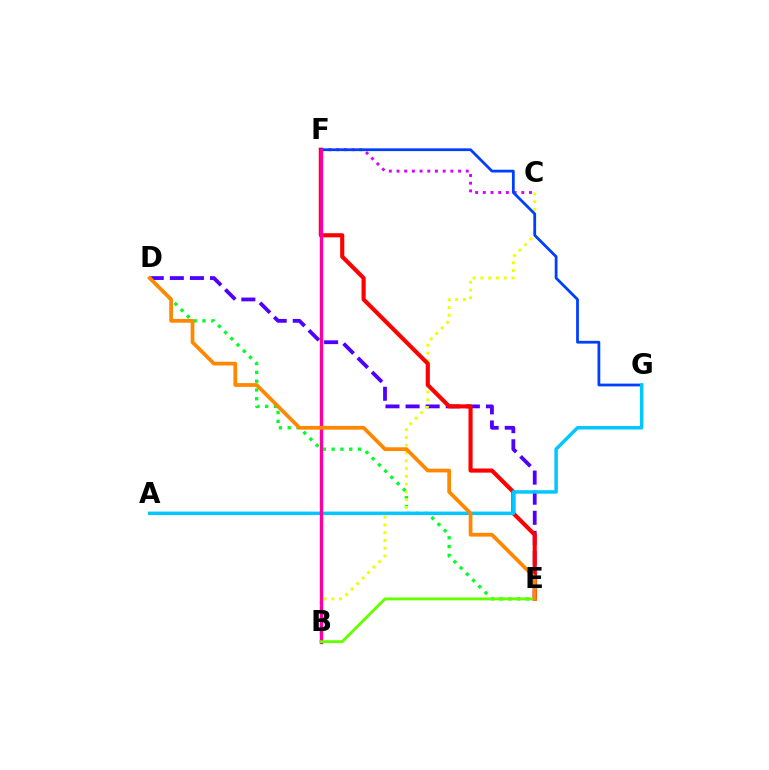{('D', 'E'): [{'color': '#4f00ff', 'line_style': 'dashed', 'thickness': 2.73}, {'color': '#00ff27', 'line_style': 'dotted', 'thickness': 2.39}, {'color': '#ff8800', 'line_style': 'solid', 'thickness': 2.7}], ('B', 'F'): [{'color': '#00ffaf', 'line_style': 'solid', 'thickness': 2.27}, {'color': '#ff00a0', 'line_style': 'solid', 'thickness': 2.38}], ('B', 'C'): [{'color': '#eeff00', 'line_style': 'dotted', 'thickness': 2.11}], ('E', 'F'): [{'color': '#ff0000', 'line_style': 'solid', 'thickness': 2.97}], ('C', 'F'): [{'color': '#d600ff', 'line_style': 'dotted', 'thickness': 2.09}], ('F', 'G'): [{'color': '#003fff', 'line_style': 'solid', 'thickness': 2.0}], ('A', 'G'): [{'color': '#00c7ff', 'line_style': 'solid', 'thickness': 2.5}], ('B', 'E'): [{'color': '#66ff00', 'line_style': 'solid', 'thickness': 2.09}]}